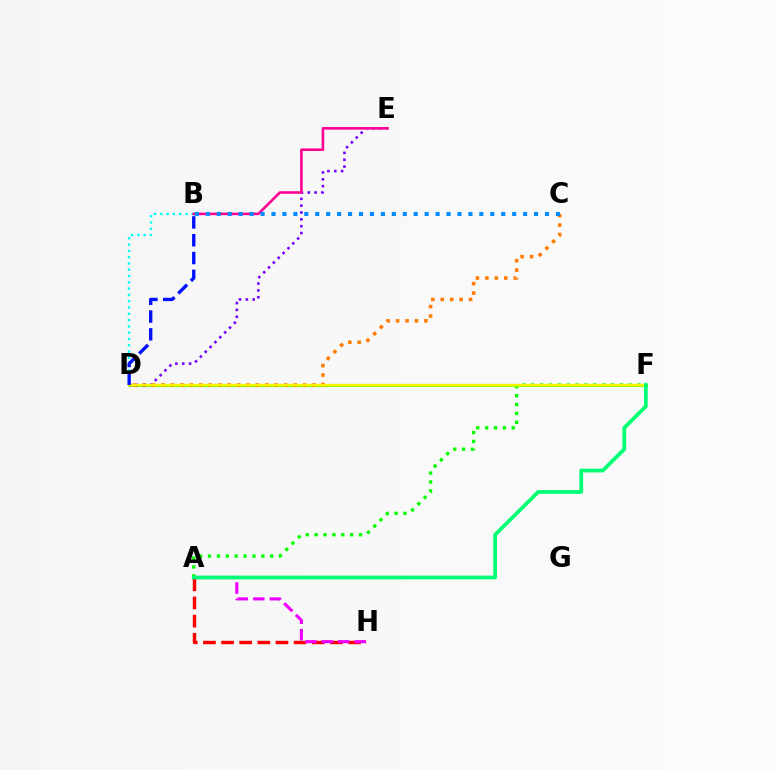{('A', 'F'): [{'color': '#08ff00', 'line_style': 'dotted', 'thickness': 2.41}, {'color': '#00ff74', 'line_style': 'solid', 'thickness': 2.72}], ('A', 'H'): [{'color': '#ff0000', 'line_style': 'dashed', 'thickness': 2.46}, {'color': '#ee00ff', 'line_style': 'dashed', 'thickness': 2.23}], ('D', 'F'): [{'color': '#84ff00', 'line_style': 'solid', 'thickness': 2.23}, {'color': '#fcf500', 'line_style': 'solid', 'thickness': 1.63}], ('B', 'D'): [{'color': '#00fff6', 'line_style': 'dotted', 'thickness': 1.71}, {'color': '#0010ff', 'line_style': 'dashed', 'thickness': 2.42}], ('C', 'D'): [{'color': '#ff7c00', 'line_style': 'dotted', 'thickness': 2.56}], ('D', 'E'): [{'color': '#7200ff', 'line_style': 'dotted', 'thickness': 1.86}], ('B', 'E'): [{'color': '#ff0094', 'line_style': 'solid', 'thickness': 1.86}], ('B', 'C'): [{'color': '#008cff', 'line_style': 'dotted', 'thickness': 2.97}]}